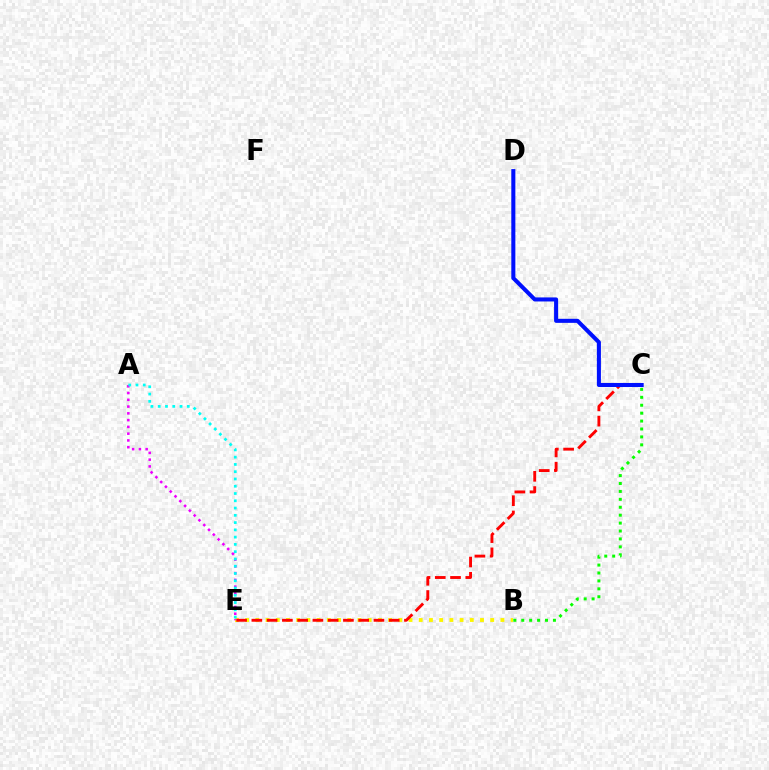{('B', 'E'): [{'color': '#fcf500', 'line_style': 'dotted', 'thickness': 2.77}], ('C', 'E'): [{'color': '#ff0000', 'line_style': 'dashed', 'thickness': 2.07}], ('C', 'D'): [{'color': '#0010ff', 'line_style': 'solid', 'thickness': 2.91}], ('B', 'C'): [{'color': '#08ff00', 'line_style': 'dotted', 'thickness': 2.15}], ('A', 'E'): [{'color': '#ee00ff', 'line_style': 'dotted', 'thickness': 1.84}, {'color': '#00fff6', 'line_style': 'dotted', 'thickness': 1.98}]}